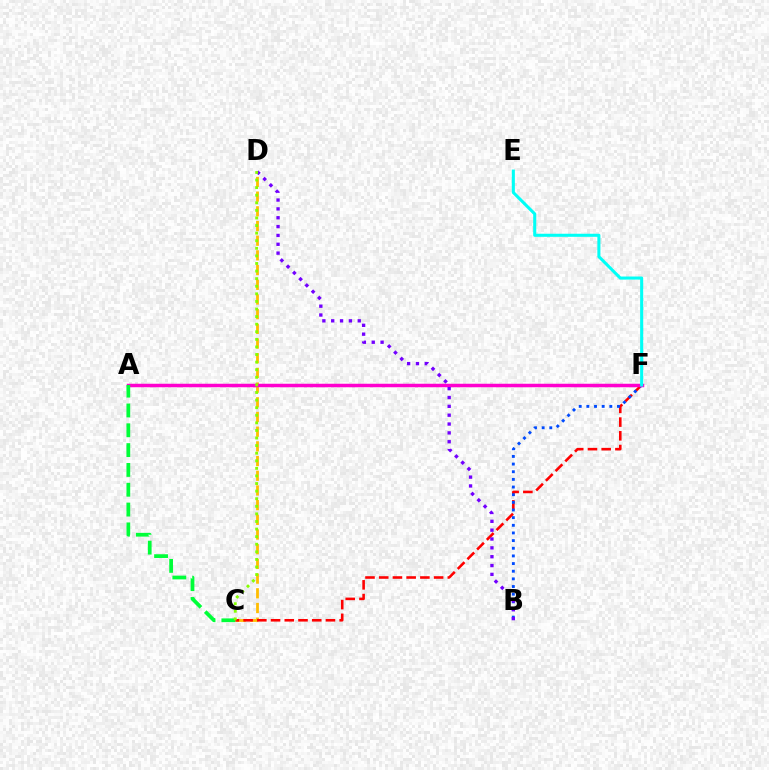{('C', 'D'): [{'color': '#ffbd00', 'line_style': 'dashed', 'thickness': 2.0}, {'color': '#84ff00', 'line_style': 'dotted', 'thickness': 2.06}], ('C', 'F'): [{'color': '#ff0000', 'line_style': 'dashed', 'thickness': 1.86}], ('B', 'F'): [{'color': '#004bff', 'line_style': 'dotted', 'thickness': 2.08}], ('A', 'F'): [{'color': '#ff00cf', 'line_style': 'solid', 'thickness': 2.51}], ('B', 'D'): [{'color': '#7200ff', 'line_style': 'dotted', 'thickness': 2.4}], ('A', 'C'): [{'color': '#00ff39', 'line_style': 'dashed', 'thickness': 2.69}], ('E', 'F'): [{'color': '#00fff6', 'line_style': 'solid', 'thickness': 2.21}]}